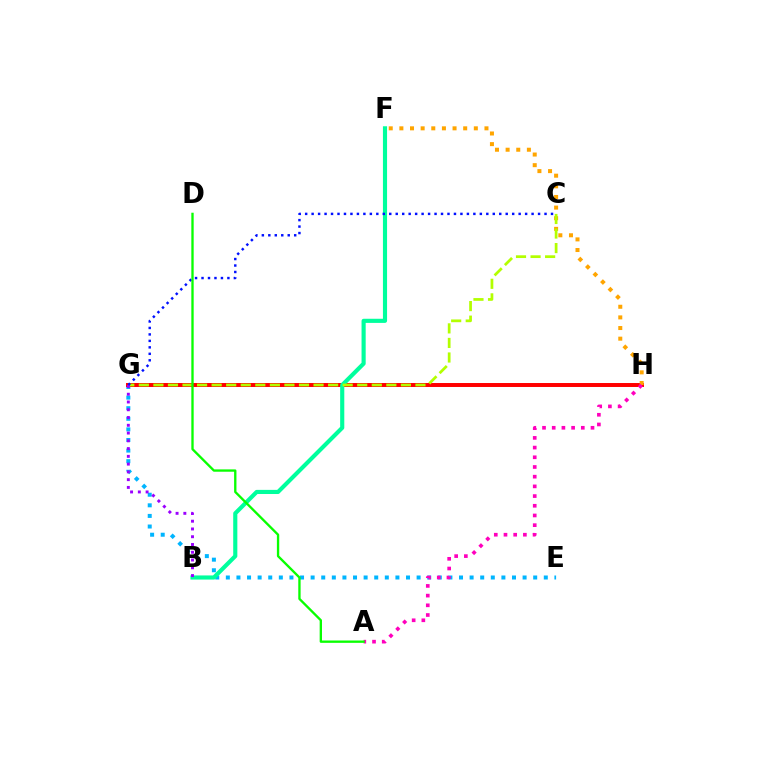{('E', 'G'): [{'color': '#00b5ff', 'line_style': 'dotted', 'thickness': 2.88}], ('G', 'H'): [{'color': '#ff0000', 'line_style': 'solid', 'thickness': 2.85}], ('F', 'H'): [{'color': '#ffa500', 'line_style': 'dotted', 'thickness': 2.89}], ('B', 'F'): [{'color': '#00ff9d', 'line_style': 'solid', 'thickness': 2.98}], ('C', 'G'): [{'color': '#b3ff00', 'line_style': 'dashed', 'thickness': 1.98}, {'color': '#0010ff', 'line_style': 'dotted', 'thickness': 1.76}], ('B', 'G'): [{'color': '#9b00ff', 'line_style': 'dotted', 'thickness': 2.11}], ('A', 'H'): [{'color': '#ff00bd', 'line_style': 'dotted', 'thickness': 2.63}], ('A', 'D'): [{'color': '#08ff00', 'line_style': 'solid', 'thickness': 1.68}]}